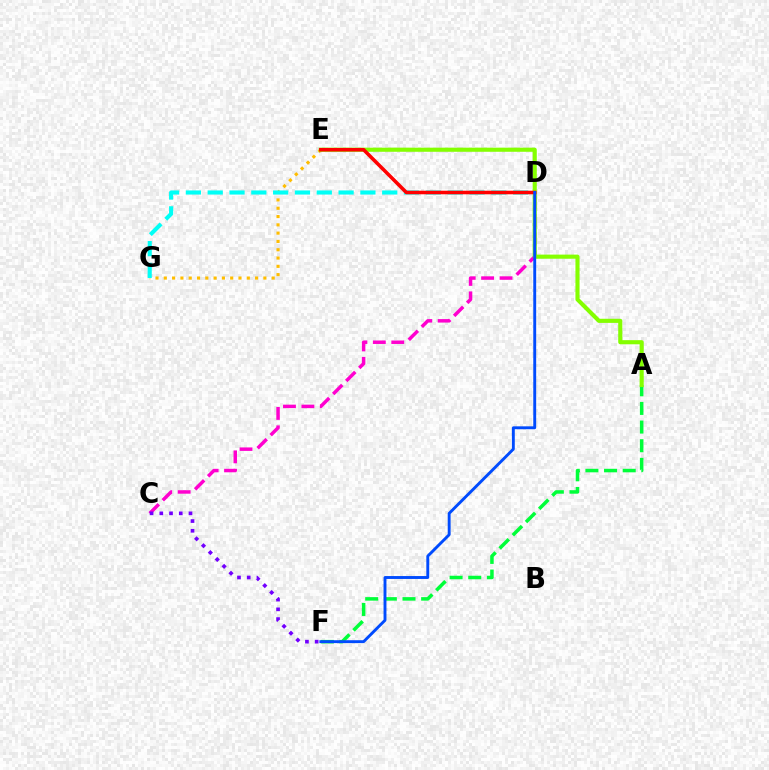{('A', 'F'): [{'color': '#00ff39', 'line_style': 'dashed', 'thickness': 2.53}], ('E', 'G'): [{'color': '#ffbd00', 'line_style': 'dotted', 'thickness': 2.25}], ('C', 'D'): [{'color': '#ff00cf', 'line_style': 'dashed', 'thickness': 2.5}], ('C', 'F'): [{'color': '#7200ff', 'line_style': 'dotted', 'thickness': 2.64}], ('A', 'E'): [{'color': '#84ff00', 'line_style': 'solid', 'thickness': 2.96}], ('D', 'G'): [{'color': '#00fff6', 'line_style': 'dashed', 'thickness': 2.96}], ('D', 'E'): [{'color': '#ff0000', 'line_style': 'solid', 'thickness': 2.57}], ('D', 'F'): [{'color': '#004bff', 'line_style': 'solid', 'thickness': 2.08}]}